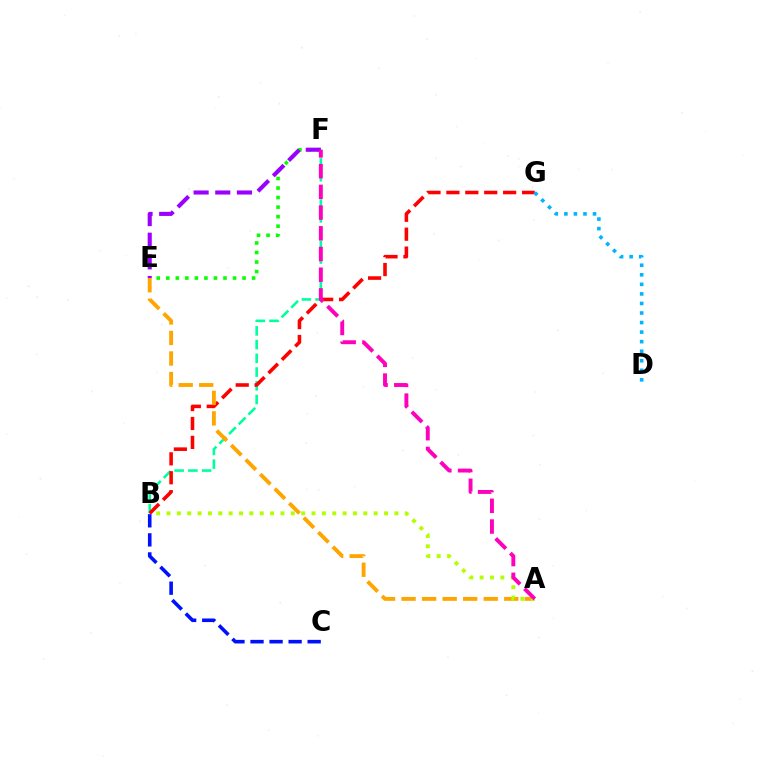{('B', 'F'): [{'color': '#00ff9d', 'line_style': 'dashed', 'thickness': 1.86}], ('E', 'F'): [{'color': '#08ff00', 'line_style': 'dotted', 'thickness': 2.59}, {'color': '#9b00ff', 'line_style': 'dashed', 'thickness': 2.94}], ('B', 'G'): [{'color': '#ff0000', 'line_style': 'dashed', 'thickness': 2.57}], ('A', 'E'): [{'color': '#ffa500', 'line_style': 'dashed', 'thickness': 2.79}], ('B', 'C'): [{'color': '#0010ff', 'line_style': 'dashed', 'thickness': 2.59}], ('A', 'B'): [{'color': '#b3ff00', 'line_style': 'dotted', 'thickness': 2.81}], ('D', 'G'): [{'color': '#00b5ff', 'line_style': 'dotted', 'thickness': 2.6}], ('A', 'F'): [{'color': '#ff00bd', 'line_style': 'dashed', 'thickness': 2.81}]}